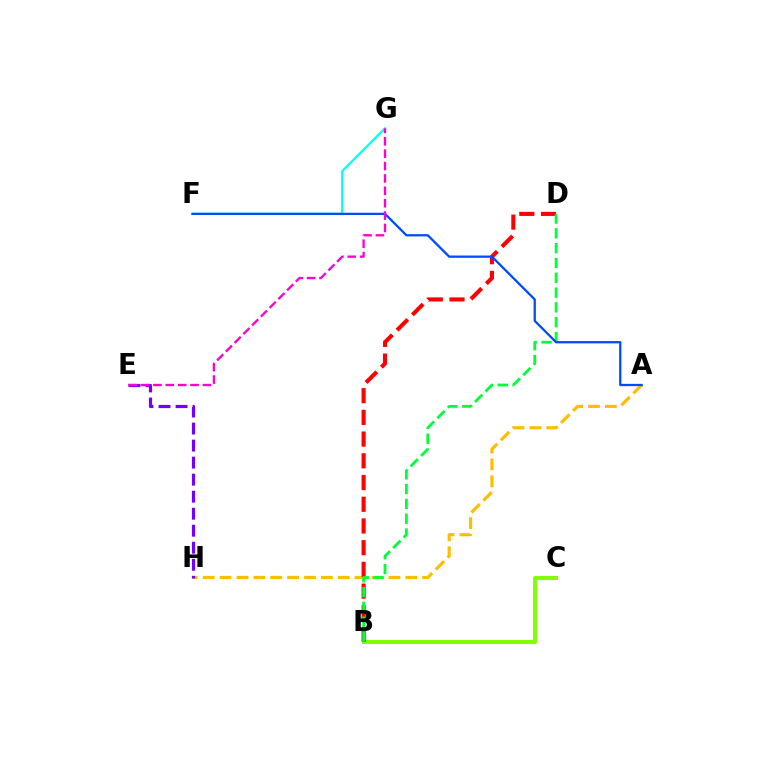{('B', 'C'): [{'color': '#84ff00', 'line_style': 'solid', 'thickness': 2.91}], ('A', 'H'): [{'color': '#ffbd00', 'line_style': 'dashed', 'thickness': 2.29}], ('E', 'H'): [{'color': '#7200ff', 'line_style': 'dashed', 'thickness': 2.31}], ('B', 'D'): [{'color': '#ff0000', 'line_style': 'dashed', 'thickness': 2.95}, {'color': '#00ff39', 'line_style': 'dashed', 'thickness': 2.01}], ('F', 'G'): [{'color': '#00fff6', 'line_style': 'solid', 'thickness': 1.62}], ('A', 'F'): [{'color': '#004bff', 'line_style': 'solid', 'thickness': 1.64}], ('E', 'G'): [{'color': '#ff00cf', 'line_style': 'dashed', 'thickness': 1.68}]}